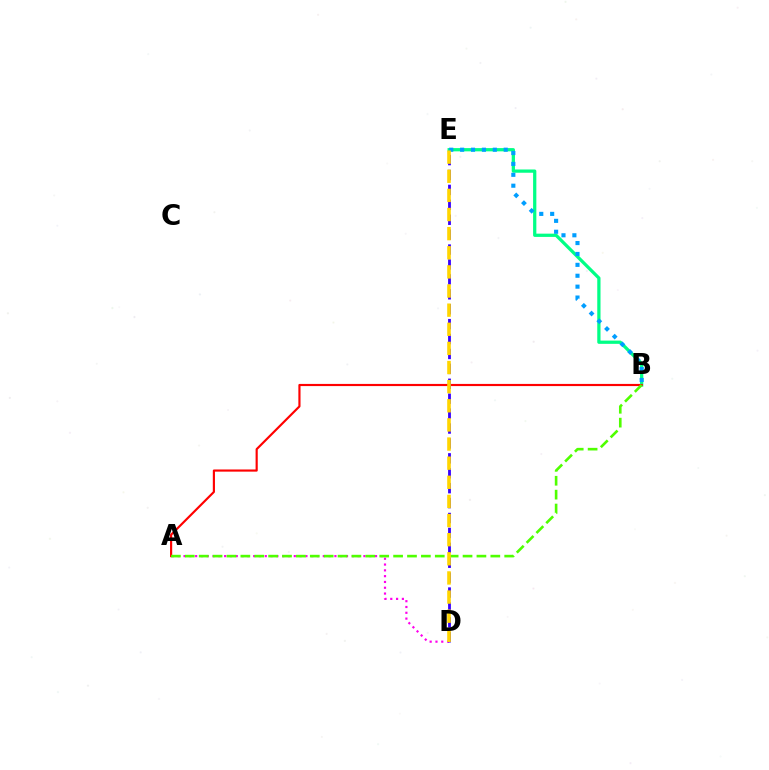{('A', 'D'): [{'color': '#ff00ed', 'line_style': 'dotted', 'thickness': 1.58}], ('B', 'E'): [{'color': '#00ff86', 'line_style': 'solid', 'thickness': 2.34}, {'color': '#009eff', 'line_style': 'dotted', 'thickness': 2.96}], ('A', 'B'): [{'color': '#ff0000', 'line_style': 'solid', 'thickness': 1.56}, {'color': '#4fff00', 'line_style': 'dashed', 'thickness': 1.89}], ('D', 'E'): [{'color': '#3700ff', 'line_style': 'dashed', 'thickness': 2.03}, {'color': '#ffd500', 'line_style': 'dashed', 'thickness': 2.6}]}